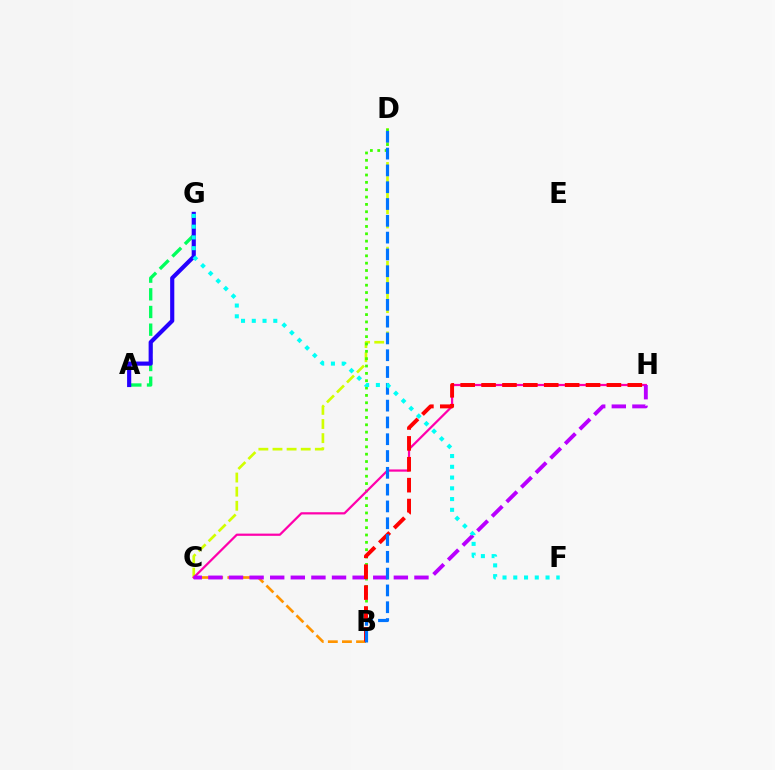{('B', 'C'): [{'color': '#ff9400', 'line_style': 'dashed', 'thickness': 1.92}], ('A', 'G'): [{'color': '#00ff5c', 'line_style': 'dashed', 'thickness': 2.4}, {'color': '#2500ff', 'line_style': 'solid', 'thickness': 2.99}], ('C', 'D'): [{'color': '#d1ff00', 'line_style': 'dashed', 'thickness': 1.92}], ('B', 'D'): [{'color': '#3dff00', 'line_style': 'dotted', 'thickness': 2.0}, {'color': '#0074ff', 'line_style': 'dashed', 'thickness': 2.28}], ('C', 'H'): [{'color': '#ff00ac', 'line_style': 'solid', 'thickness': 1.6}, {'color': '#b900ff', 'line_style': 'dashed', 'thickness': 2.8}], ('B', 'H'): [{'color': '#ff0000', 'line_style': 'dashed', 'thickness': 2.84}], ('F', 'G'): [{'color': '#00fff6', 'line_style': 'dotted', 'thickness': 2.92}]}